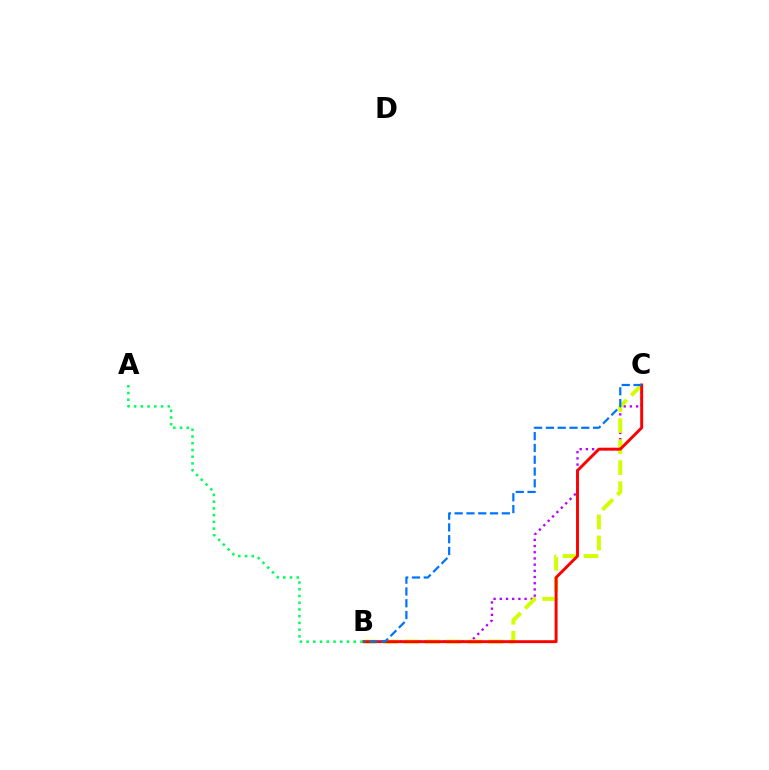{('B', 'C'): [{'color': '#b900ff', 'line_style': 'dotted', 'thickness': 1.68}, {'color': '#d1ff00', 'line_style': 'dashed', 'thickness': 2.86}, {'color': '#ff0000', 'line_style': 'solid', 'thickness': 2.1}, {'color': '#0074ff', 'line_style': 'dashed', 'thickness': 1.6}], ('A', 'B'): [{'color': '#00ff5c', 'line_style': 'dotted', 'thickness': 1.83}]}